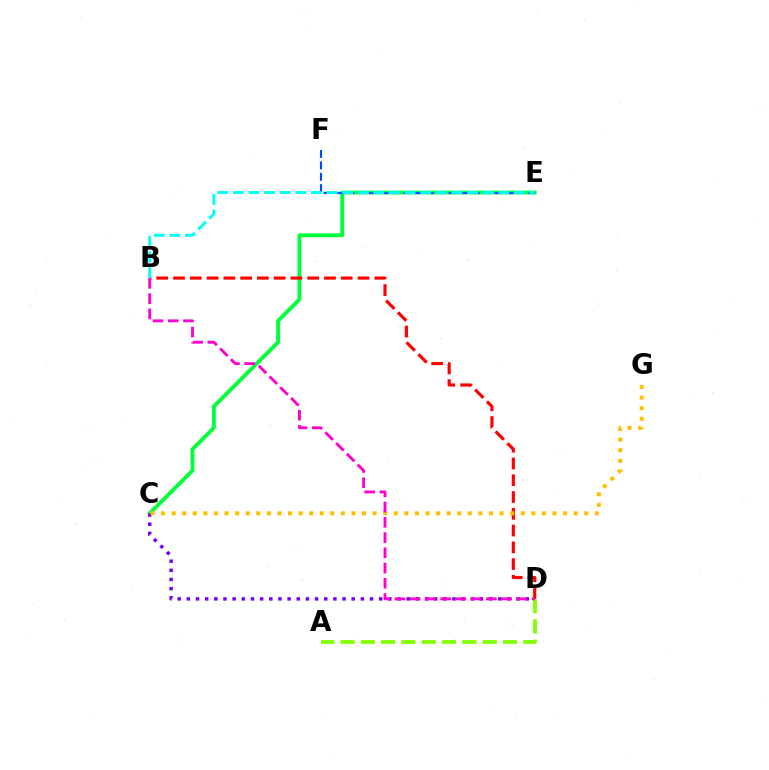{('C', 'E'): [{'color': '#00ff39', 'line_style': 'solid', 'thickness': 2.76}], ('E', 'F'): [{'color': '#004bff', 'line_style': 'dashed', 'thickness': 1.55}], ('B', 'D'): [{'color': '#ff0000', 'line_style': 'dashed', 'thickness': 2.28}, {'color': '#ff00cf', 'line_style': 'dashed', 'thickness': 2.07}], ('C', 'D'): [{'color': '#7200ff', 'line_style': 'dotted', 'thickness': 2.49}], ('A', 'D'): [{'color': '#84ff00', 'line_style': 'dashed', 'thickness': 2.76}], ('C', 'G'): [{'color': '#ffbd00', 'line_style': 'dotted', 'thickness': 2.87}], ('B', 'E'): [{'color': '#00fff6', 'line_style': 'dashed', 'thickness': 2.12}]}